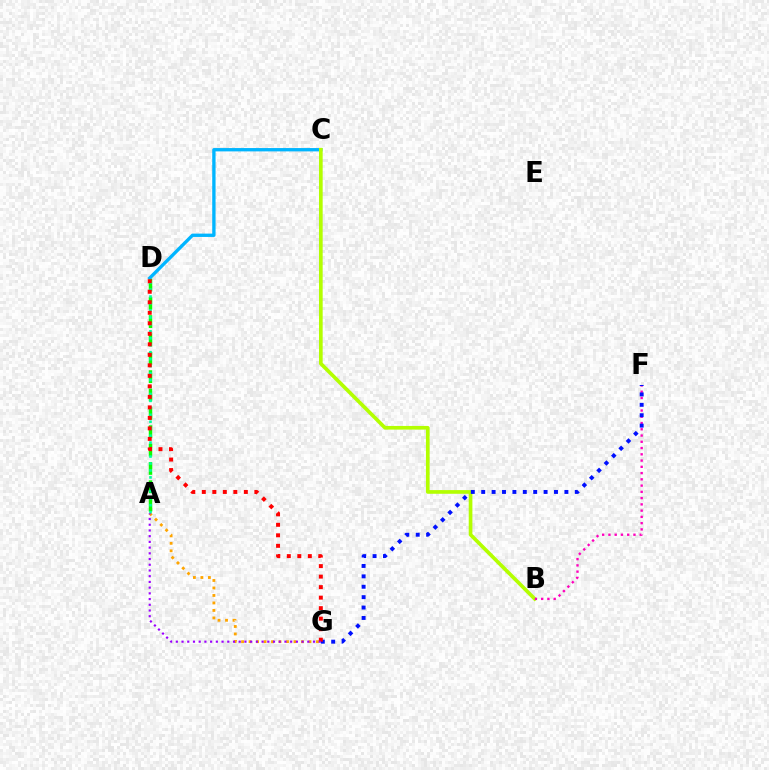{('A', 'D'): [{'color': '#08ff00', 'line_style': 'dashed', 'thickness': 2.49}, {'color': '#00ff9d', 'line_style': 'dotted', 'thickness': 1.89}], ('C', 'D'): [{'color': '#00b5ff', 'line_style': 'solid', 'thickness': 2.4}], ('B', 'C'): [{'color': '#b3ff00', 'line_style': 'solid', 'thickness': 2.64}], ('A', 'G'): [{'color': '#ffa500', 'line_style': 'dotted', 'thickness': 2.03}, {'color': '#9b00ff', 'line_style': 'dotted', 'thickness': 1.55}], ('B', 'F'): [{'color': '#ff00bd', 'line_style': 'dotted', 'thickness': 1.7}], ('F', 'G'): [{'color': '#0010ff', 'line_style': 'dotted', 'thickness': 2.83}], ('D', 'G'): [{'color': '#ff0000', 'line_style': 'dotted', 'thickness': 2.86}]}